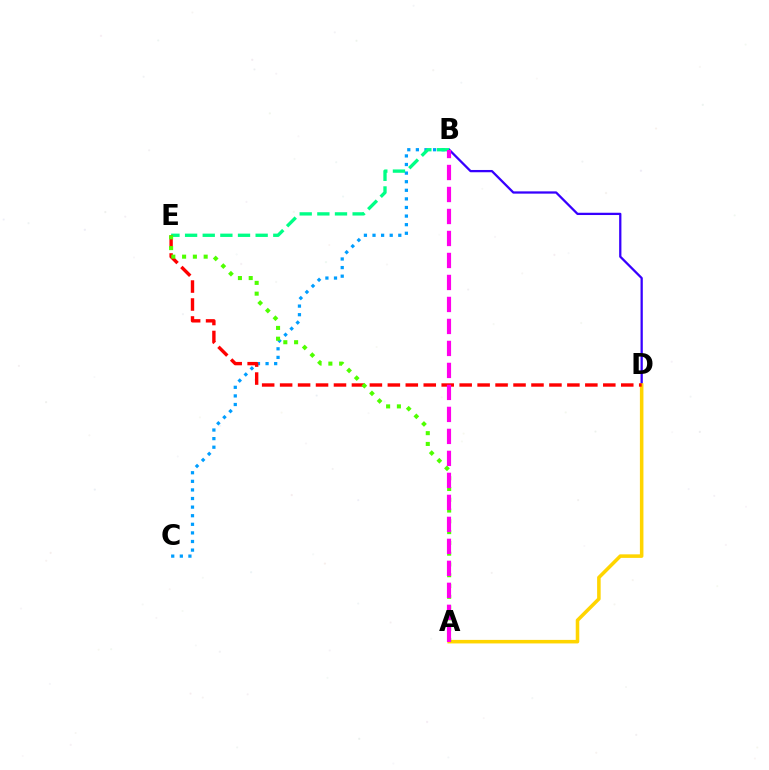{('B', 'D'): [{'color': '#3700ff', 'line_style': 'solid', 'thickness': 1.64}], ('A', 'D'): [{'color': '#ffd500', 'line_style': 'solid', 'thickness': 2.55}], ('B', 'C'): [{'color': '#009eff', 'line_style': 'dotted', 'thickness': 2.34}], ('B', 'E'): [{'color': '#00ff86', 'line_style': 'dashed', 'thickness': 2.4}], ('D', 'E'): [{'color': '#ff0000', 'line_style': 'dashed', 'thickness': 2.44}], ('A', 'E'): [{'color': '#4fff00', 'line_style': 'dotted', 'thickness': 2.93}], ('A', 'B'): [{'color': '#ff00ed', 'line_style': 'dashed', 'thickness': 2.99}]}